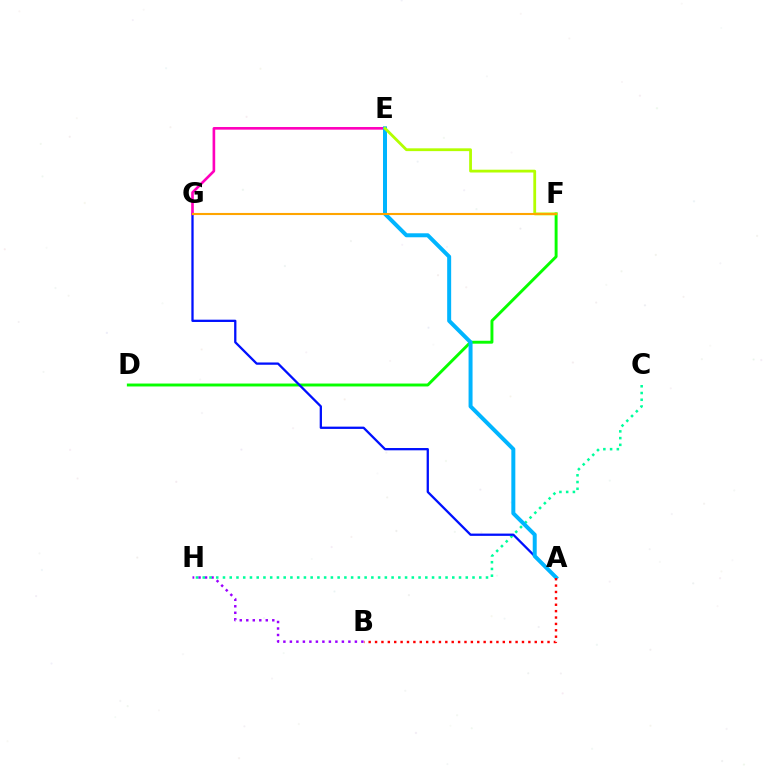{('D', 'F'): [{'color': '#08ff00', 'line_style': 'solid', 'thickness': 2.1}], ('B', 'H'): [{'color': '#9b00ff', 'line_style': 'dotted', 'thickness': 1.77}], ('C', 'H'): [{'color': '#00ff9d', 'line_style': 'dotted', 'thickness': 1.83}], ('A', 'G'): [{'color': '#0010ff', 'line_style': 'solid', 'thickness': 1.65}], ('E', 'G'): [{'color': '#ff00bd', 'line_style': 'solid', 'thickness': 1.9}], ('A', 'E'): [{'color': '#00b5ff', 'line_style': 'solid', 'thickness': 2.87}], ('E', 'F'): [{'color': '#b3ff00', 'line_style': 'solid', 'thickness': 2.01}], ('A', 'B'): [{'color': '#ff0000', 'line_style': 'dotted', 'thickness': 1.74}], ('F', 'G'): [{'color': '#ffa500', 'line_style': 'solid', 'thickness': 1.52}]}